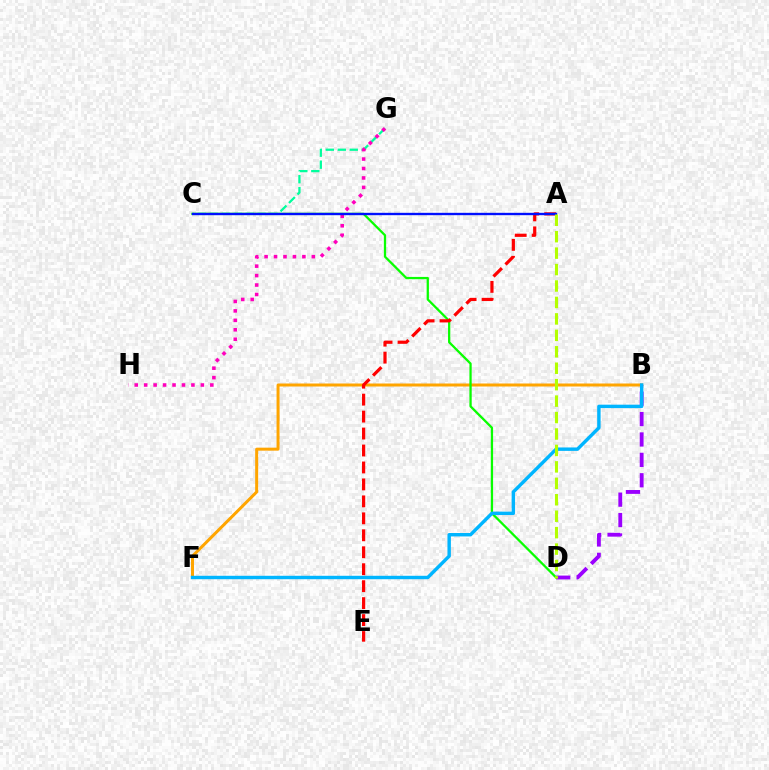{('B', 'D'): [{'color': '#9b00ff', 'line_style': 'dashed', 'thickness': 2.77}], ('B', 'F'): [{'color': '#ffa500', 'line_style': 'solid', 'thickness': 2.16}, {'color': '#00b5ff', 'line_style': 'solid', 'thickness': 2.46}], ('C', 'D'): [{'color': '#08ff00', 'line_style': 'solid', 'thickness': 1.64}], ('C', 'G'): [{'color': '#00ff9d', 'line_style': 'dashed', 'thickness': 1.63}], ('G', 'H'): [{'color': '#ff00bd', 'line_style': 'dotted', 'thickness': 2.57}], ('A', 'E'): [{'color': '#ff0000', 'line_style': 'dashed', 'thickness': 2.3}], ('A', 'C'): [{'color': '#0010ff', 'line_style': 'solid', 'thickness': 1.7}], ('A', 'D'): [{'color': '#b3ff00', 'line_style': 'dashed', 'thickness': 2.23}]}